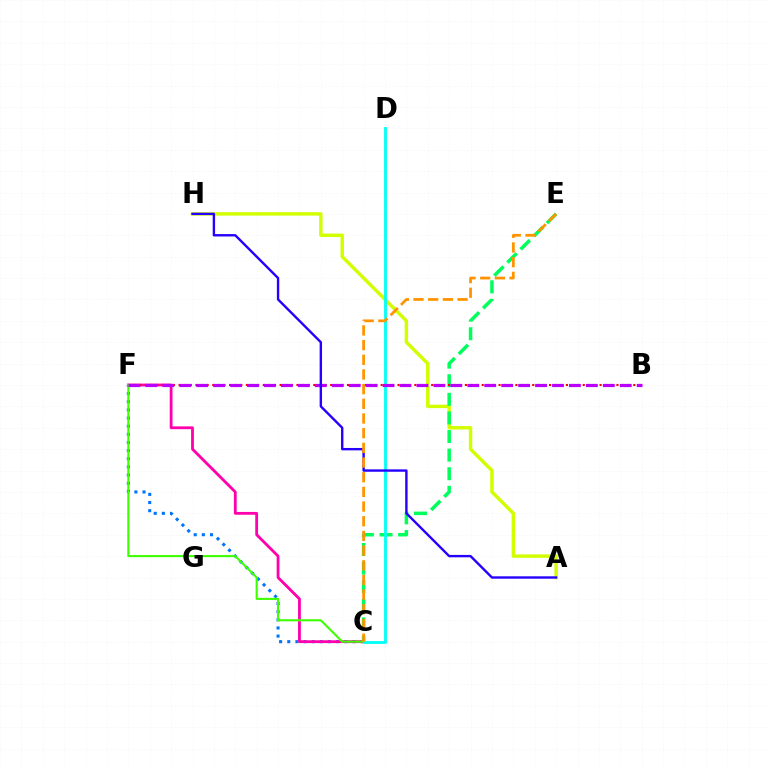{('C', 'F'): [{'color': '#0074ff', 'line_style': 'dotted', 'thickness': 2.21}, {'color': '#ff00ac', 'line_style': 'solid', 'thickness': 2.02}, {'color': '#3dff00', 'line_style': 'solid', 'thickness': 1.52}], ('A', 'H'): [{'color': '#d1ff00', 'line_style': 'solid', 'thickness': 2.47}, {'color': '#2500ff', 'line_style': 'solid', 'thickness': 1.72}], ('C', 'E'): [{'color': '#00ff5c', 'line_style': 'dashed', 'thickness': 2.53}, {'color': '#ff9400', 'line_style': 'dashed', 'thickness': 1.99}], ('B', 'F'): [{'color': '#ff0000', 'line_style': 'dotted', 'thickness': 1.53}, {'color': '#b900ff', 'line_style': 'dashed', 'thickness': 2.3}], ('C', 'D'): [{'color': '#00fff6', 'line_style': 'solid', 'thickness': 2.02}]}